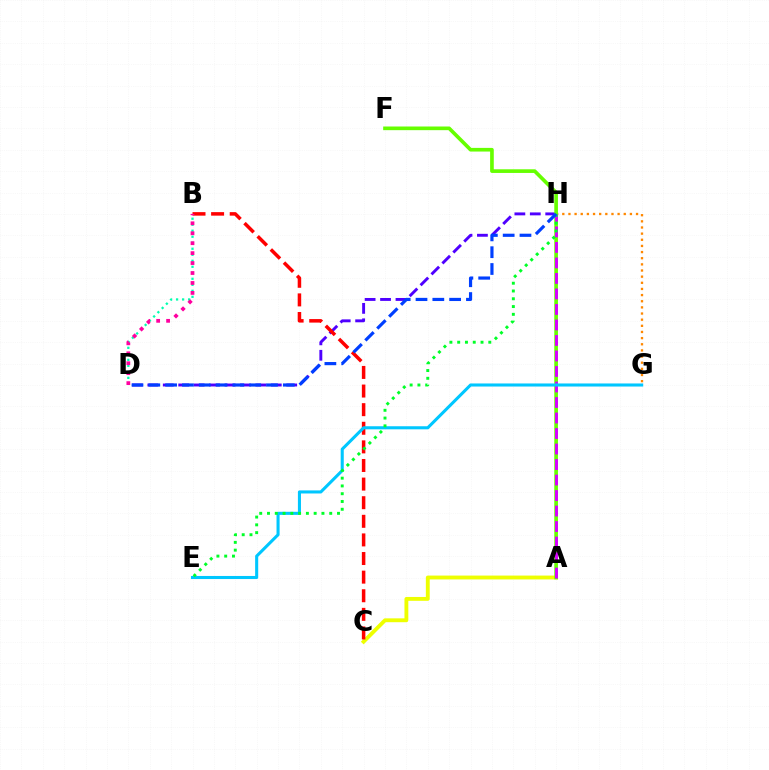{('A', 'C'): [{'color': '#eeff00', 'line_style': 'solid', 'thickness': 2.78}], ('D', 'H'): [{'color': '#4f00ff', 'line_style': 'dashed', 'thickness': 2.1}, {'color': '#003fff', 'line_style': 'dashed', 'thickness': 2.28}], ('G', 'H'): [{'color': '#ff8800', 'line_style': 'dotted', 'thickness': 1.67}], ('B', 'D'): [{'color': '#00ffaf', 'line_style': 'dotted', 'thickness': 1.63}, {'color': '#ff00a0', 'line_style': 'dotted', 'thickness': 2.7}], ('A', 'F'): [{'color': '#66ff00', 'line_style': 'solid', 'thickness': 2.64}], ('B', 'C'): [{'color': '#ff0000', 'line_style': 'dashed', 'thickness': 2.53}], ('A', 'H'): [{'color': '#d600ff', 'line_style': 'dashed', 'thickness': 2.11}], ('E', 'G'): [{'color': '#00c7ff', 'line_style': 'solid', 'thickness': 2.21}], ('E', 'H'): [{'color': '#00ff27', 'line_style': 'dotted', 'thickness': 2.11}]}